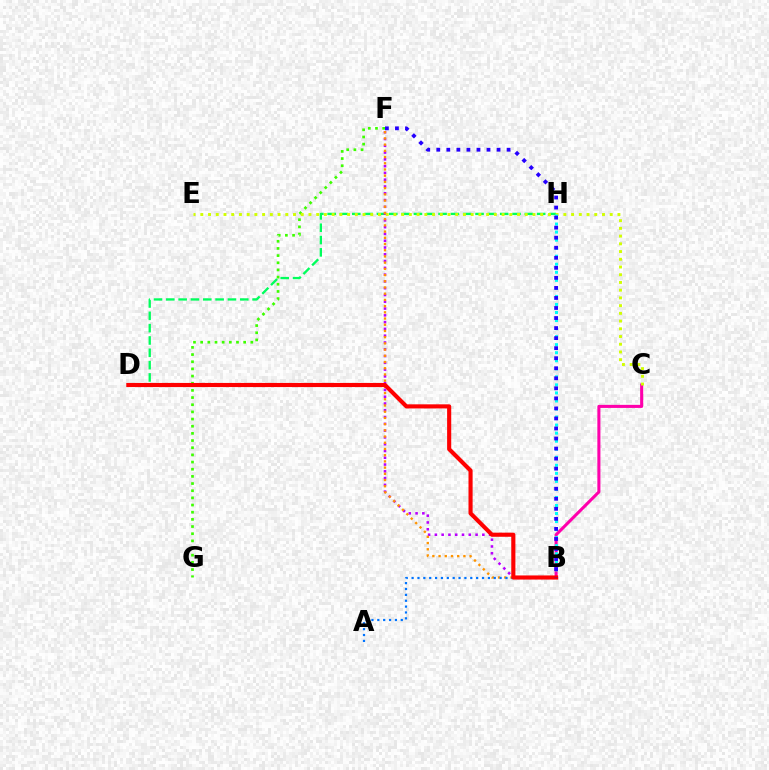{('D', 'H'): [{'color': '#00ff5c', 'line_style': 'dashed', 'thickness': 1.67}], ('F', 'G'): [{'color': '#3dff00', 'line_style': 'dotted', 'thickness': 1.95}], ('B', 'C'): [{'color': '#ff00ac', 'line_style': 'solid', 'thickness': 2.21}], ('B', 'F'): [{'color': '#b900ff', 'line_style': 'dotted', 'thickness': 1.84}, {'color': '#ff9400', 'line_style': 'dotted', 'thickness': 1.69}, {'color': '#2500ff', 'line_style': 'dotted', 'thickness': 2.73}], ('C', 'E'): [{'color': '#d1ff00', 'line_style': 'dotted', 'thickness': 2.1}], ('B', 'H'): [{'color': '#00fff6', 'line_style': 'dotted', 'thickness': 2.18}], ('A', 'B'): [{'color': '#0074ff', 'line_style': 'dotted', 'thickness': 1.59}], ('B', 'D'): [{'color': '#ff0000', 'line_style': 'solid', 'thickness': 2.96}]}